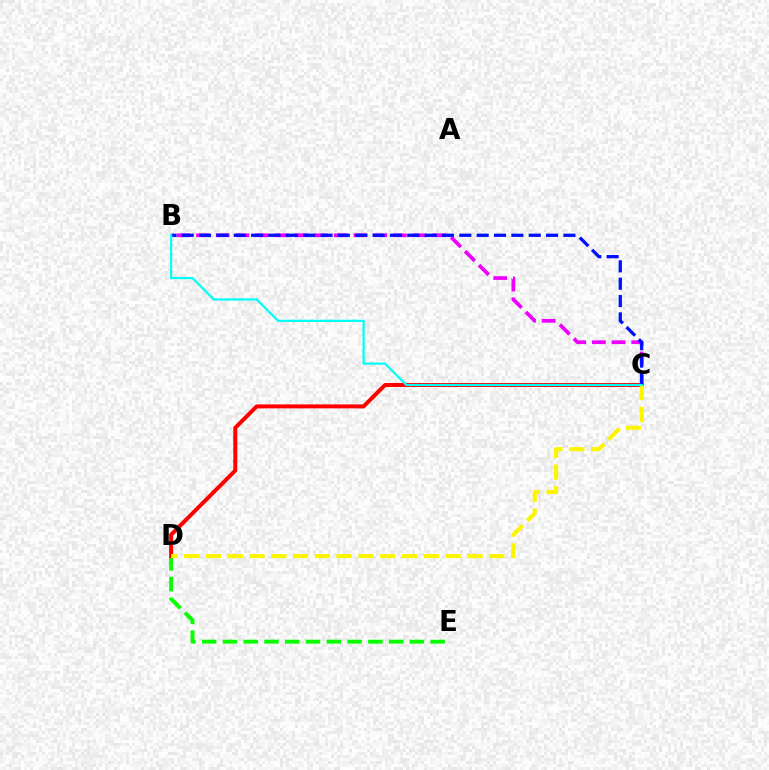{('D', 'E'): [{'color': '#08ff00', 'line_style': 'dashed', 'thickness': 2.82}], ('C', 'D'): [{'color': '#ff0000', 'line_style': 'solid', 'thickness': 2.86}, {'color': '#fcf500', 'line_style': 'dashed', 'thickness': 2.96}], ('B', 'C'): [{'color': '#ee00ff', 'line_style': 'dashed', 'thickness': 2.67}, {'color': '#0010ff', 'line_style': 'dashed', 'thickness': 2.36}, {'color': '#00fff6', 'line_style': 'solid', 'thickness': 1.6}]}